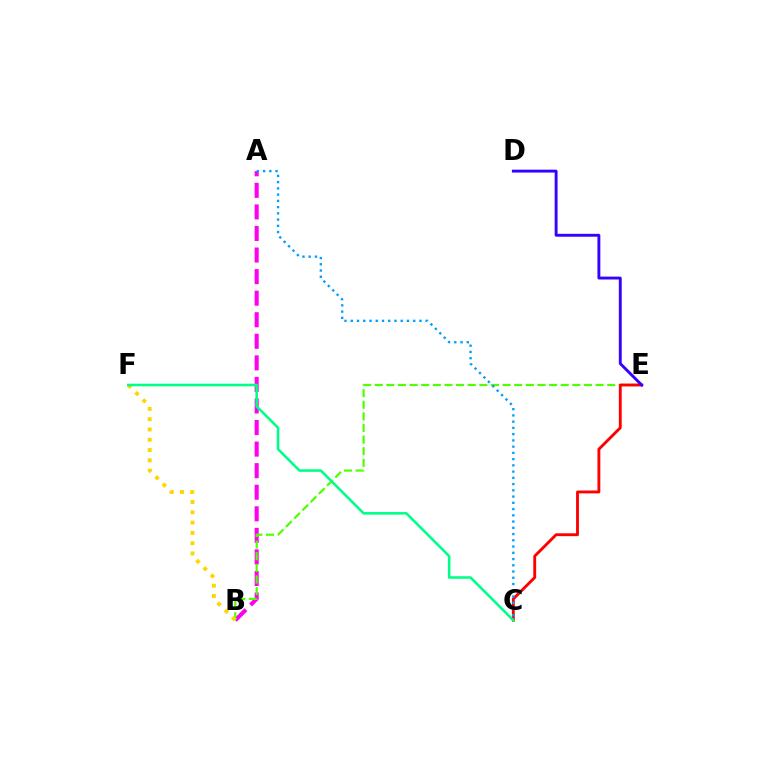{('A', 'B'): [{'color': '#ff00ed', 'line_style': 'dashed', 'thickness': 2.93}], ('B', 'E'): [{'color': '#4fff00', 'line_style': 'dashed', 'thickness': 1.58}], ('C', 'E'): [{'color': '#ff0000', 'line_style': 'solid', 'thickness': 2.06}], ('D', 'E'): [{'color': '#3700ff', 'line_style': 'solid', 'thickness': 2.08}], ('B', 'F'): [{'color': '#ffd500', 'line_style': 'dotted', 'thickness': 2.79}], ('C', 'F'): [{'color': '#00ff86', 'line_style': 'solid', 'thickness': 1.85}], ('A', 'C'): [{'color': '#009eff', 'line_style': 'dotted', 'thickness': 1.7}]}